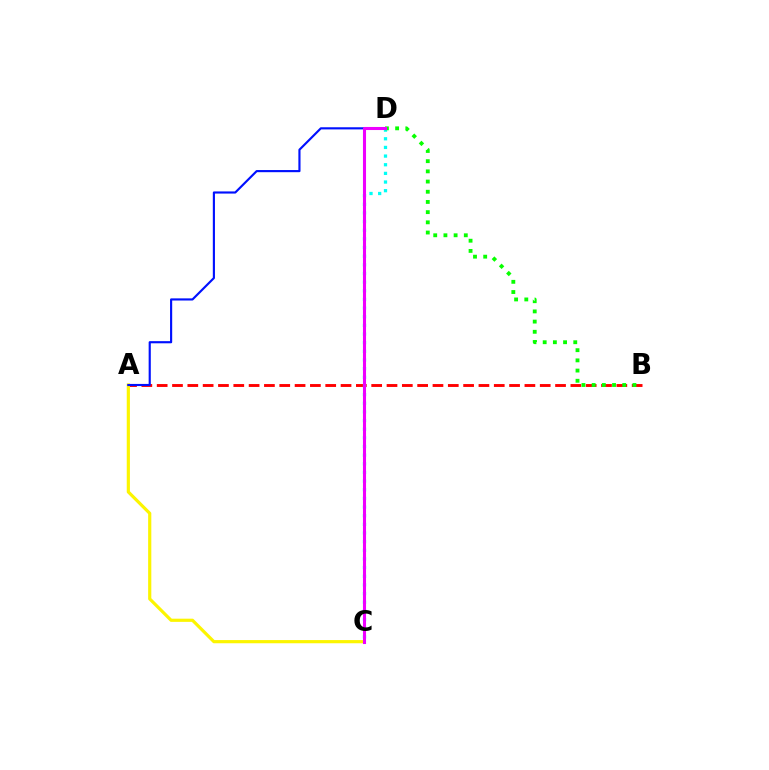{('A', 'B'): [{'color': '#ff0000', 'line_style': 'dashed', 'thickness': 2.08}], ('A', 'C'): [{'color': '#fcf500', 'line_style': 'solid', 'thickness': 2.29}], ('C', 'D'): [{'color': '#00fff6', 'line_style': 'dotted', 'thickness': 2.35}, {'color': '#ee00ff', 'line_style': 'solid', 'thickness': 2.21}], ('B', 'D'): [{'color': '#08ff00', 'line_style': 'dotted', 'thickness': 2.77}], ('A', 'D'): [{'color': '#0010ff', 'line_style': 'solid', 'thickness': 1.55}]}